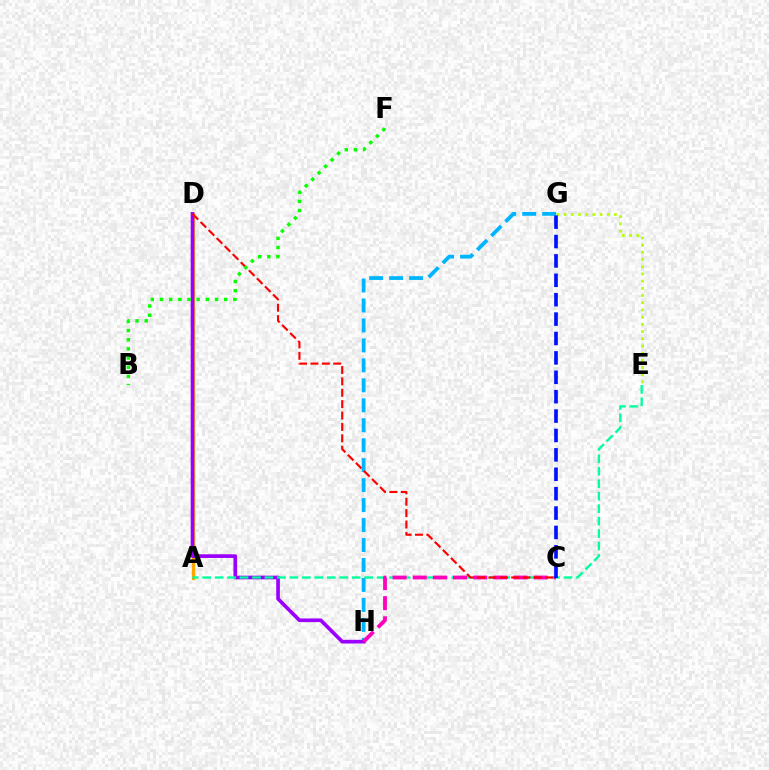{('G', 'H'): [{'color': '#00b5ff', 'line_style': 'dashed', 'thickness': 2.71}], ('A', 'D'): [{'color': '#ffa500', 'line_style': 'solid', 'thickness': 2.4}], ('D', 'H'): [{'color': '#9b00ff', 'line_style': 'solid', 'thickness': 2.64}], ('A', 'E'): [{'color': '#00ff9d', 'line_style': 'dashed', 'thickness': 1.69}], ('C', 'H'): [{'color': '#ff00bd', 'line_style': 'dashed', 'thickness': 2.74}], ('C', 'D'): [{'color': '#ff0000', 'line_style': 'dashed', 'thickness': 1.55}], ('E', 'G'): [{'color': '#b3ff00', 'line_style': 'dotted', 'thickness': 1.96}], ('B', 'F'): [{'color': '#08ff00', 'line_style': 'dotted', 'thickness': 2.49}], ('C', 'G'): [{'color': '#0010ff', 'line_style': 'dashed', 'thickness': 2.63}]}